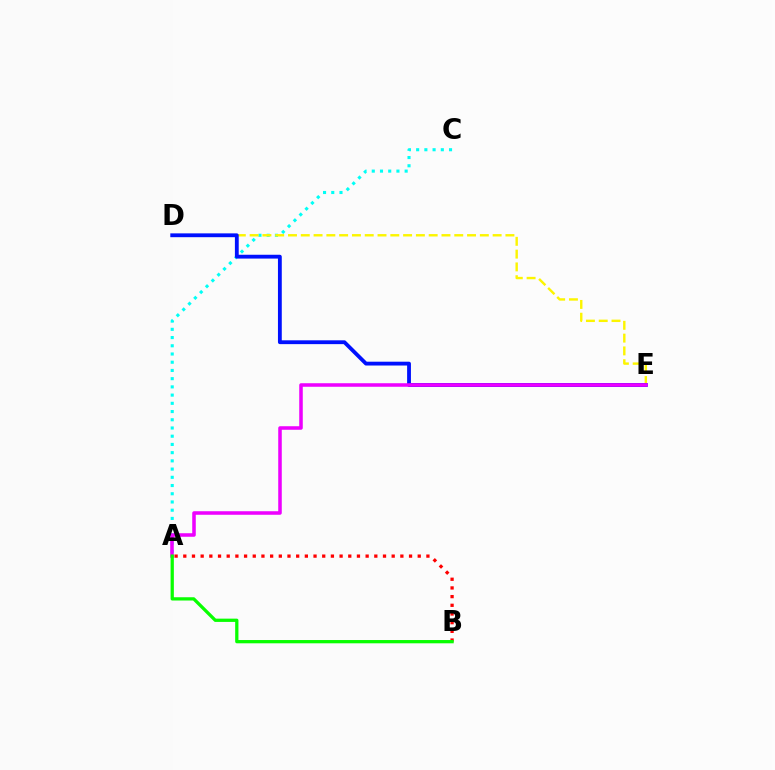{('A', 'C'): [{'color': '#00fff6', 'line_style': 'dotted', 'thickness': 2.23}], ('D', 'E'): [{'color': '#fcf500', 'line_style': 'dashed', 'thickness': 1.74}, {'color': '#0010ff', 'line_style': 'solid', 'thickness': 2.75}], ('A', 'E'): [{'color': '#ee00ff', 'line_style': 'solid', 'thickness': 2.55}], ('A', 'B'): [{'color': '#ff0000', 'line_style': 'dotted', 'thickness': 2.36}, {'color': '#08ff00', 'line_style': 'solid', 'thickness': 2.35}]}